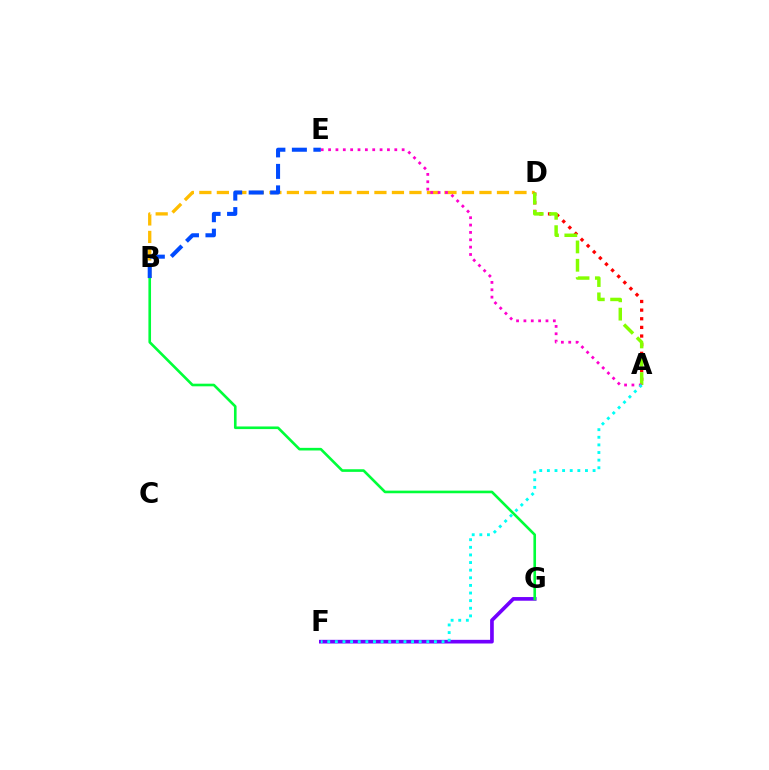{('B', 'D'): [{'color': '#ffbd00', 'line_style': 'dashed', 'thickness': 2.38}], ('A', 'D'): [{'color': '#ff0000', 'line_style': 'dotted', 'thickness': 2.35}, {'color': '#84ff00', 'line_style': 'dashed', 'thickness': 2.49}], ('A', 'E'): [{'color': '#ff00cf', 'line_style': 'dotted', 'thickness': 2.0}], ('F', 'G'): [{'color': '#7200ff', 'line_style': 'solid', 'thickness': 2.64}], ('A', 'F'): [{'color': '#00fff6', 'line_style': 'dotted', 'thickness': 2.07}], ('B', 'G'): [{'color': '#00ff39', 'line_style': 'solid', 'thickness': 1.89}], ('B', 'E'): [{'color': '#004bff', 'line_style': 'dashed', 'thickness': 2.92}]}